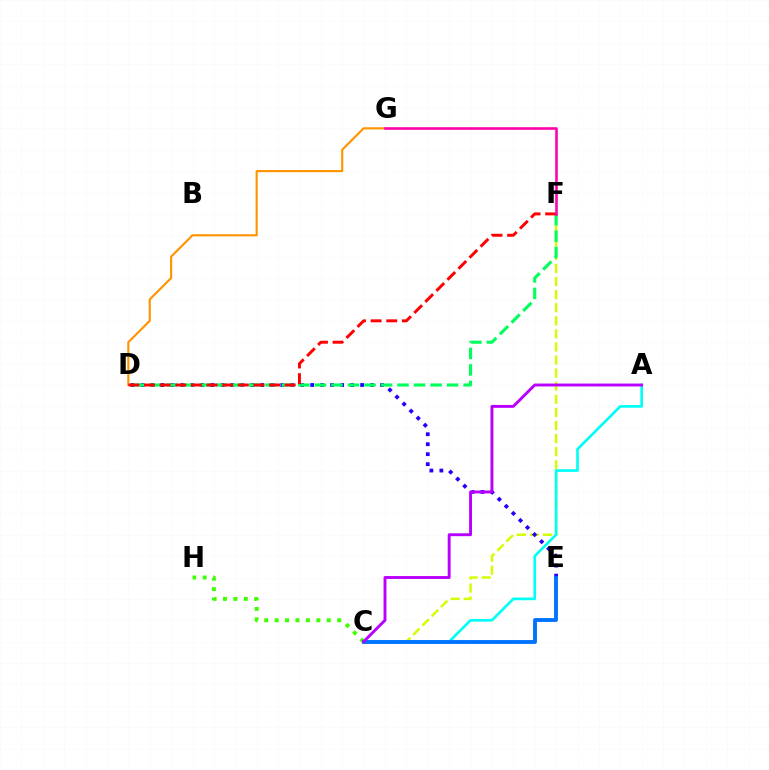{('D', 'G'): [{'color': '#ff9400', 'line_style': 'solid', 'thickness': 1.55}], ('C', 'F'): [{'color': '#d1ff00', 'line_style': 'dashed', 'thickness': 1.78}], ('D', 'E'): [{'color': '#2500ff', 'line_style': 'dotted', 'thickness': 2.71}], ('C', 'H'): [{'color': '#3dff00', 'line_style': 'dotted', 'thickness': 2.83}], ('D', 'F'): [{'color': '#00ff5c', 'line_style': 'dashed', 'thickness': 2.24}, {'color': '#ff0000', 'line_style': 'dashed', 'thickness': 2.12}], ('A', 'C'): [{'color': '#00fff6', 'line_style': 'solid', 'thickness': 1.92}, {'color': '#b900ff', 'line_style': 'solid', 'thickness': 2.09}], ('F', 'G'): [{'color': '#ff00ac', 'line_style': 'solid', 'thickness': 1.87}], ('C', 'E'): [{'color': '#0074ff', 'line_style': 'solid', 'thickness': 2.79}]}